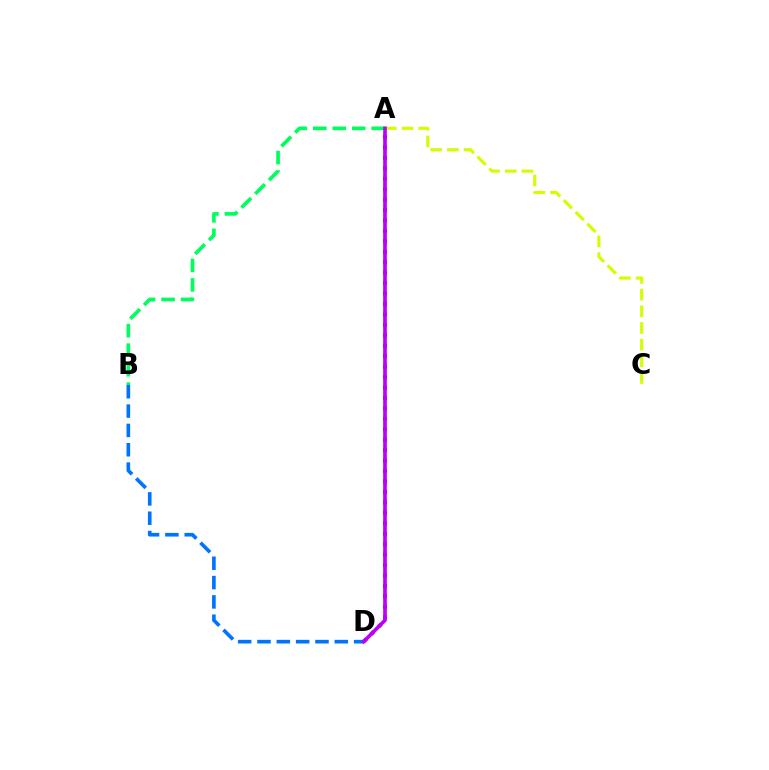{('A', 'D'): [{'color': '#ff0000', 'line_style': 'dotted', 'thickness': 2.84}, {'color': '#b900ff', 'line_style': 'solid', 'thickness': 2.64}], ('B', 'D'): [{'color': '#0074ff', 'line_style': 'dashed', 'thickness': 2.63}], ('A', 'B'): [{'color': '#00ff5c', 'line_style': 'dashed', 'thickness': 2.65}], ('A', 'C'): [{'color': '#d1ff00', 'line_style': 'dashed', 'thickness': 2.27}]}